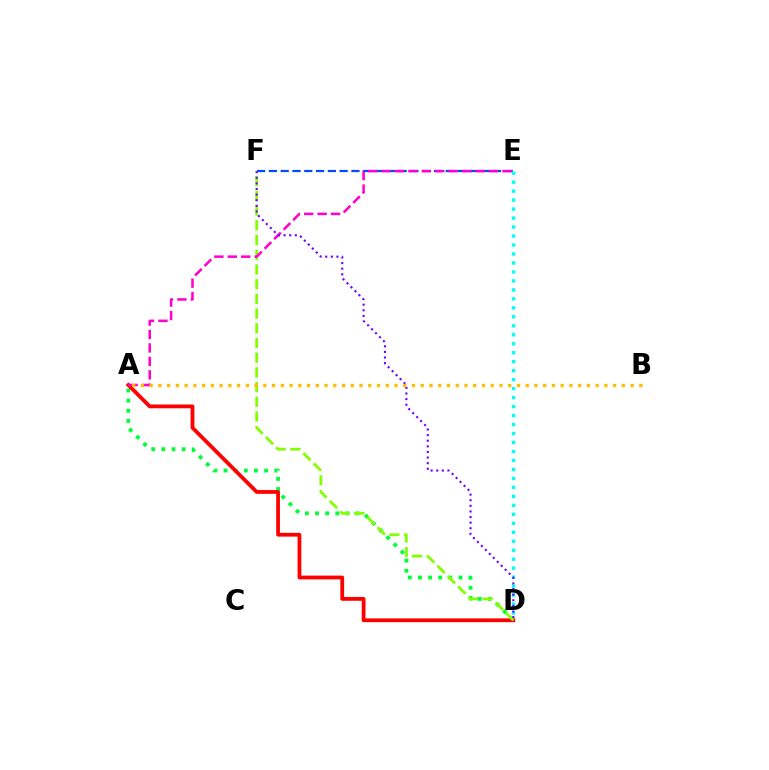{('A', 'D'): [{'color': '#00ff39', 'line_style': 'dotted', 'thickness': 2.76}, {'color': '#ff0000', 'line_style': 'solid', 'thickness': 2.72}], ('D', 'F'): [{'color': '#84ff00', 'line_style': 'dashed', 'thickness': 2.0}, {'color': '#7200ff', 'line_style': 'dotted', 'thickness': 1.52}], ('E', 'F'): [{'color': '#004bff', 'line_style': 'dashed', 'thickness': 1.6}], ('D', 'E'): [{'color': '#00fff6', 'line_style': 'dotted', 'thickness': 2.44}], ('A', 'E'): [{'color': '#ff00cf', 'line_style': 'dashed', 'thickness': 1.83}], ('A', 'B'): [{'color': '#ffbd00', 'line_style': 'dotted', 'thickness': 2.38}]}